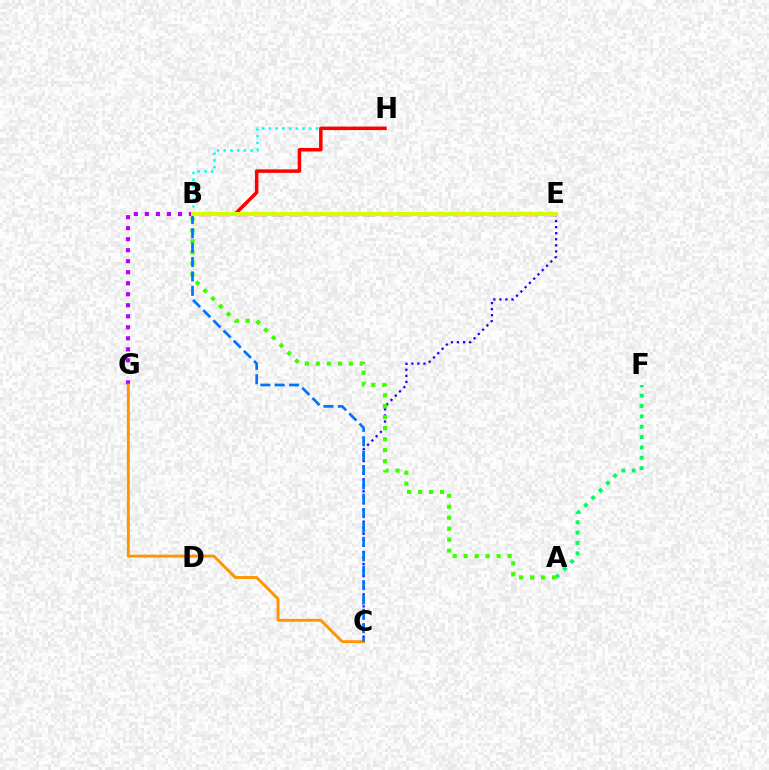{('B', 'H'): [{'color': '#00fff6', 'line_style': 'dotted', 'thickness': 1.82}, {'color': '#ff0000', 'line_style': 'solid', 'thickness': 2.52}], ('A', 'F'): [{'color': '#00ff5c', 'line_style': 'dotted', 'thickness': 2.81}], ('C', 'E'): [{'color': '#2500ff', 'line_style': 'dotted', 'thickness': 1.65}], ('B', 'G'): [{'color': '#b900ff', 'line_style': 'dotted', 'thickness': 2.99}], ('C', 'G'): [{'color': '#ff9400', 'line_style': 'solid', 'thickness': 2.08}], ('A', 'B'): [{'color': '#3dff00', 'line_style': 'dotted', 'thickness': 2.98}], ('B', 'E'): [{'color': '#ff00ac', 'line_style': 'dashed', 'thickness': 2.47}, {'color': '#d1ff00', 'line_style': 'solid', 'thickness': 2.88}], ('B', 'C'): [{'color': '#0074ff', 'line_style': 'dashed', 'thickness': 1.95}]}